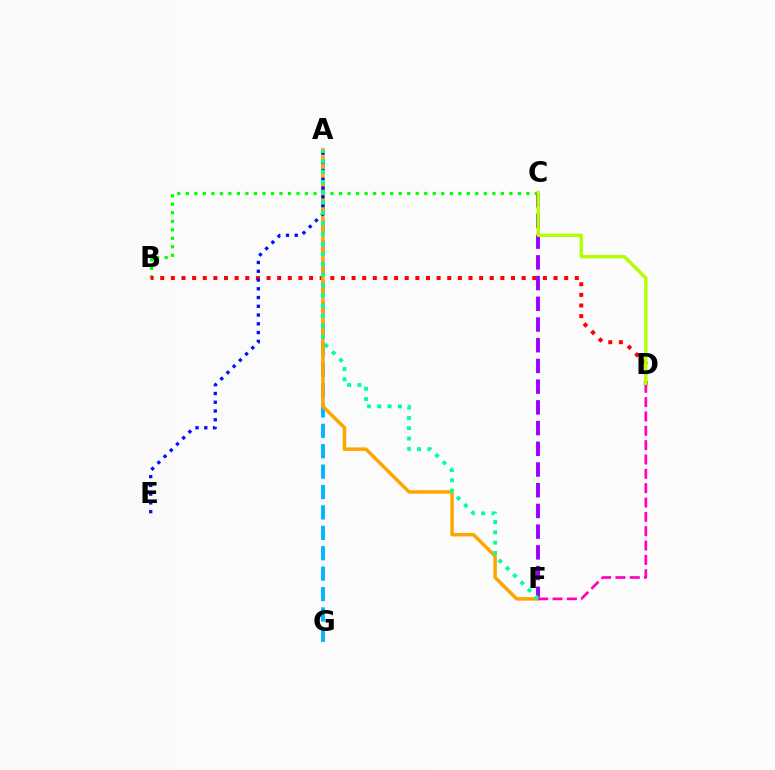{('B', 'C'): [{'color': '#08ff00', 'line_style': 'dotted', 'thickness': 2.31}], ('B', 'D'): [{'color': '#ff0000', 'line_style': 'dotted', 'thickness': 2.89}], ('C', 'F'): [{'color': '#9b00ff', 'line_style': 'dashed', 'thickness': 2.81}], ('C', 'D'): [{'color': '#b3ff00', 'line_style': 'solid', 'thickness': 2.44}], ('A', 'G'): [{'color': '#00b5ff', 'line_style': 'dashed', 'thickness': 2.77}], ('A', 'F'): [{'color': '#ffa500', 'line_style': 'solid', 'thickness': 2.52}, {'color': '#00ff9d', 'line_style': 'dotted', 'thickness': 2.8}], ('A', 'E'): [{'color': '#0010ff', 'line_style': 'dotted', 'thickness': 2.38}], ('D', 'F'): [{'color': '#ff00bd', 'line_style': 'dashed', 'thickness': 1.95}]}